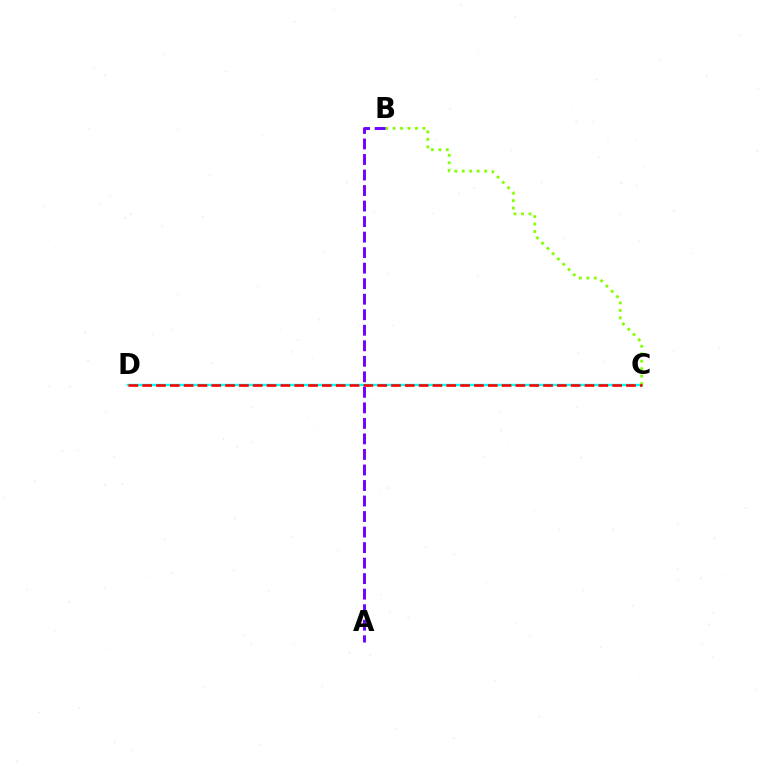{('C', 'D'): [{'color': '#00fff6', 'line_style': 'solid', 'thickness': 1.71}, {'color': '#ff0000', 'line_style': 'dashed', 'thickness': 1.88}], ('B', 'C'): [{'color': '#84ff00', 'line_style': 'dotted', 'thickness': 2.03}], ('A', 'B'): [{'color': '#7200ff', 'line_style': 'dashed', 'thickness': 2.11}]}